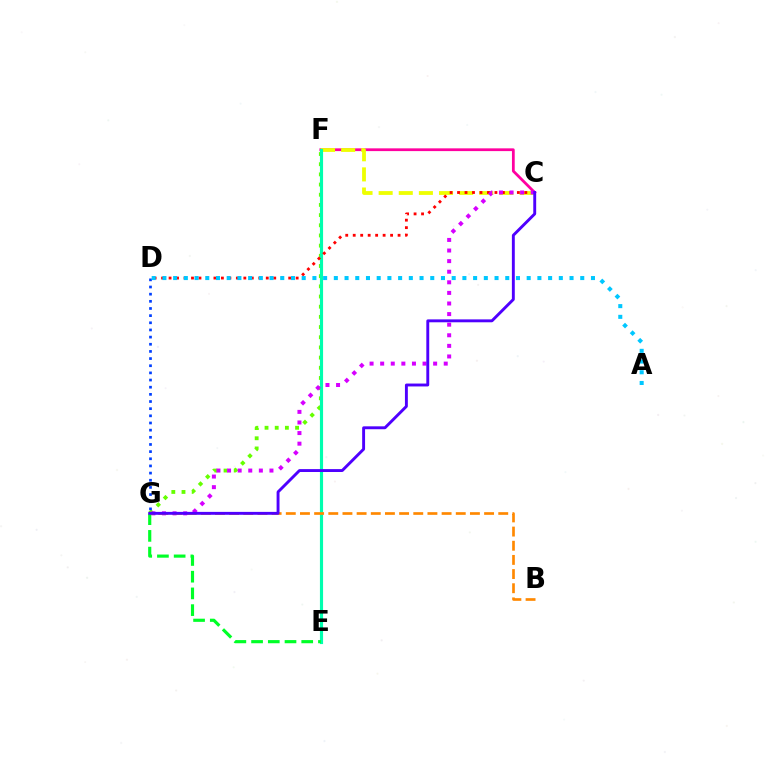{('C', 'F'): [{'color': '#ff00a0', 'line_style': 'solid', 'thickness': 1.99}, {'color': '#eeff00', 'line_style': 'dashed', 'thickness': 2.73}], ('F', 'G'): [{'color': '#66ff00', 'line_style': 'dotted', 'thickness': 2.77}], ('E', 'F'): [{'color': '#00ffaf', 'line_style': 'solid', 'thickness': 2.27}], ('C', 'D'): [{'color': '#ff0000', 'line_style': 'dotted', 'thickness': 2.03}], ('C', 'G'): [{'color': '#d600ff', 'line_style': 'dotted', 'thickness': 2.88}, {'color': '#4f00ff', 'line_style': 'solid', 'thickness': 2.09}], ('D', 'G'): [{'color': '#003fff', 'line_style': 'dotted', 'thickness': 1.94}], ('B', 'G'): [{'color': '#ff8800', 'line_style': 'dashed', 'thickness': 1.92}], ('A', 'D'): [{'color': '#00c7ff', 'line_style': 'dotted', 'thickness': 2.91}], ('E', 'G'): [{'color': '#00ff27', 'line_style': 'dashed', 'thickness': 2.27}]}